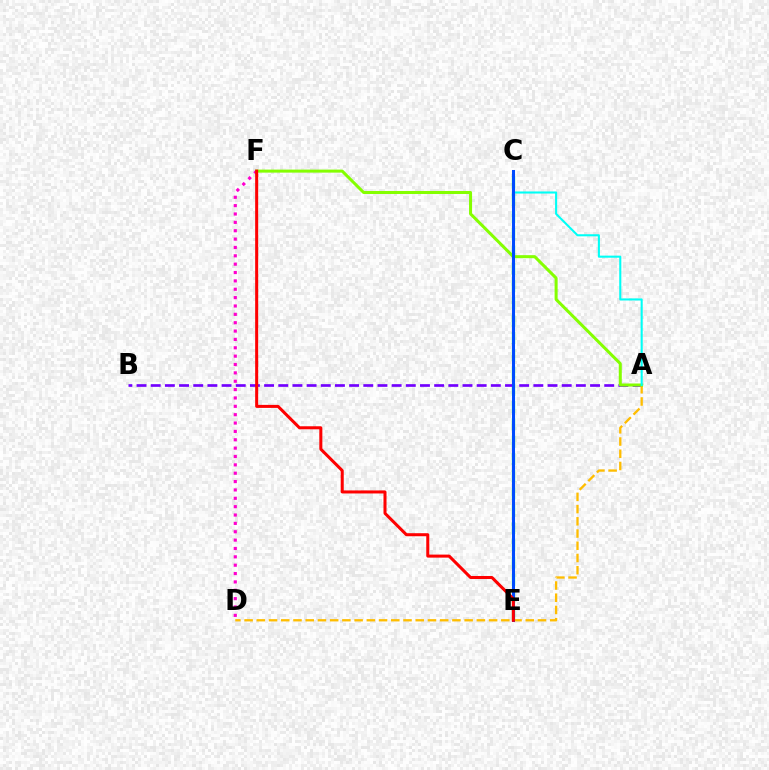{('C', 'E'): [{'color': '#00ff39', 'line_style': 'dashed', 'thickness': 2.35}, {'color': '#004bff', 'line_style': 'solid', 'thickness': 2.18}], ('D', 'F'): [{'color': '#ff00cf', 'line_style': 'dotted', 'thickness': 2.27}], ('A', 'B'): [{'color': '#7200ff', 'line_style': 'dashed', 'thickness': 1.93}], ('A', 'D'): [{'color': '#ffbd00', 'line_style': 'dashed', 'thickness': 1.66}], ('A', 'F'): [{'color': '#84ff00', 'line_style': 'solid', 'thickness': 2.18}], ('A', 'C'): [{'color': '#00fff6', 'line_style': 'solid', 'thickness': 1.5}], ('E', 'F'): [{'color': '#ff0000', 'line_style': 'solid', 'thickness': 2.18}]}